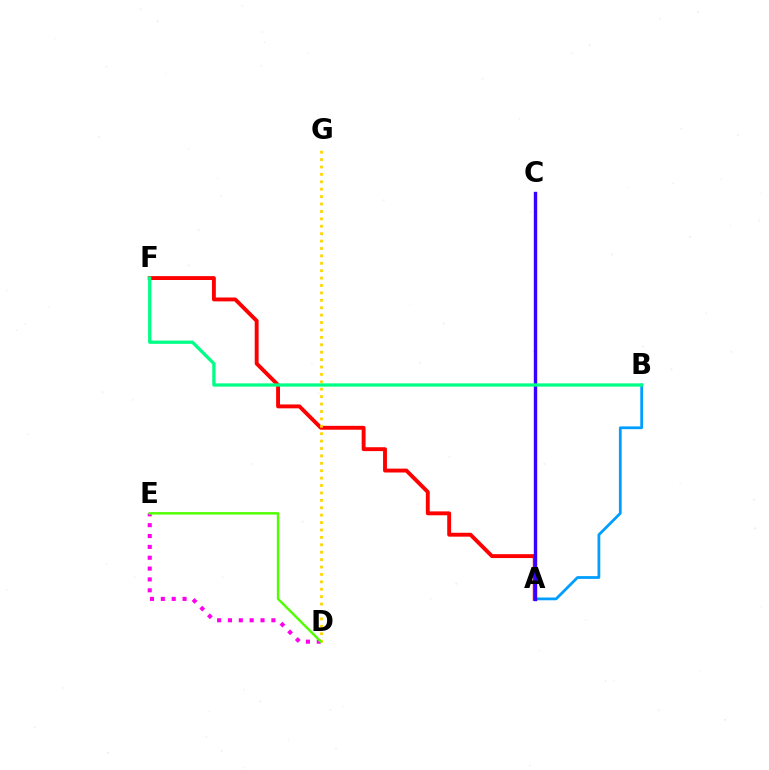{('A', 'B'): [{'color': '#009eff', 'line_style': 'solid', 'thickness': 1.99}], ('A', 'F'): [{'color': '#ff0000', 'line_style': 'solid', 'thickness': 2.8}], ('D', 'E'): [{'color': '#ff00ed', 'line_style': 'dotted', 'thickness': 2.95}, {'color': '#4fff00', 'line_style': 'solid', 'thickness': 1.76}], ('A', 'C'): [{'color': '#3700ff', 'line_style': 'solid', 'thickness': 2.44}], ('D', 'G'): [{'color': '#ffd500', 'line_style': 'dotted', 'thickness': 2.01}], ('B', 'F'): [{'color': '#00ff86', 'line_style': 'solid', 'thickness': 2.36}]}